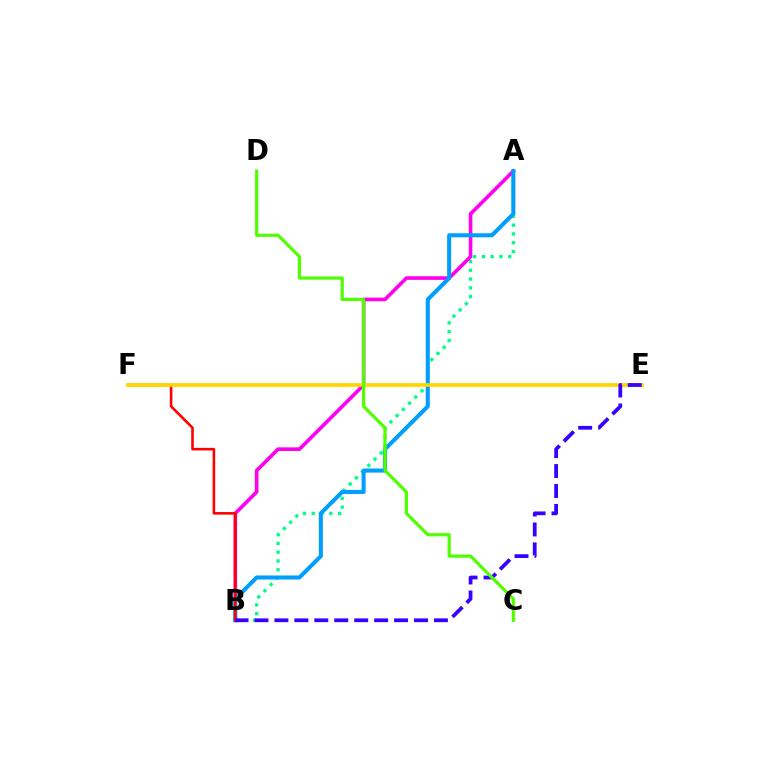{('A', 'B'): [{'color': '#00ff86', 'line_style': 'dotted', 'thickness': 2.39}, {'color': '#ff00ed', 'line_style': 'solid', 'thickness': 2.61}, {'color': '#009eff', 'line_style': 'solid', 'thickness': 2.91}], ('B', 'F'): [{'color': '#ff0000', 'line_style': 'solid', 'thickness': 1.87}], ('E', 'F'): [{'color': '#ffd500', 'line_style': 'solid', 'thickness': 2.68}], ('B', 'E'): [{'color': '#3700ff', 'line_style': 'dashed', 'thickness': 2.71}], ('C', 'D'): [{'color': '#4fff00', 'line_style': 'solid', 'thickness': 2.29}]}